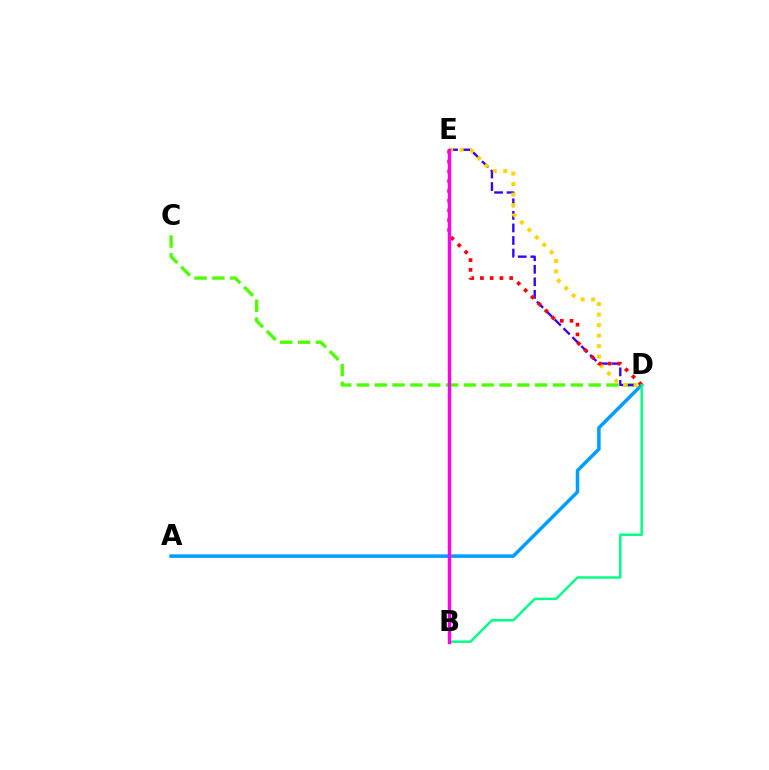{('C', 'D'): [{'color': '#4fff00', 'line_style': 'dashed', 'thickness': 2.42}], ('D', 'E'): [{'color': '#3700ff', 'line_style': 'dashed', 'thickness': 1.7}, {'color': '#ffd500', 'line_style': 'dotted', 'thickness': 2.85}, {'color': '#ff0000', 'line_style': 'dotted', 'thickness': 2.65}], ('A', 'D'): [{'color': '#009eff', 'line_style': 'solid', 'thickness': 2.54}], ('B', 'D'): [{'color': '#00ff86', 'line_style': 'solid', 'thickness': 1.77}], ('B', 'E'): [{'color': '#ff00ed', 'line_style': 'solid', 'thickness': 2.43}]}